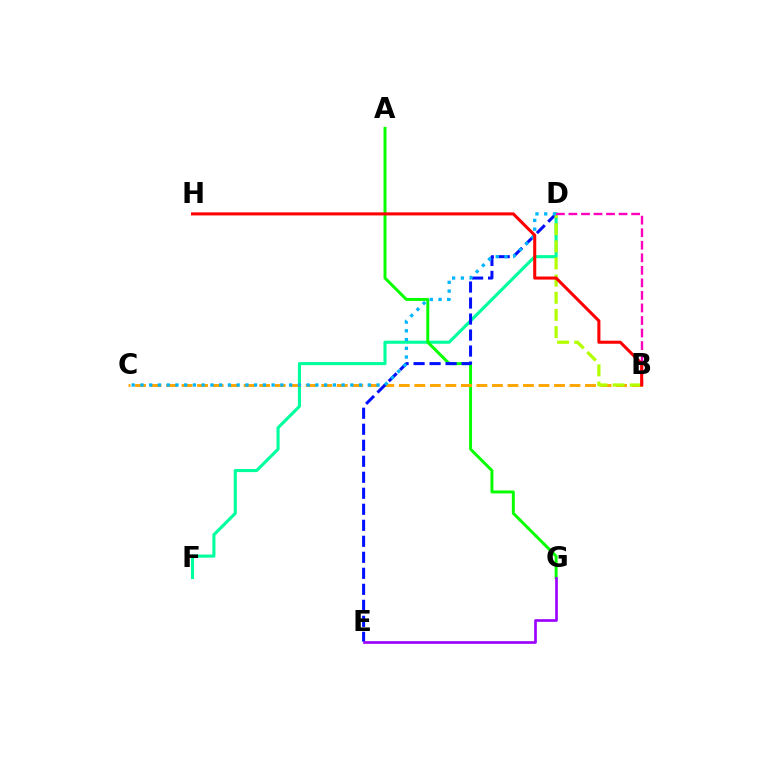{('D', 'F'): [{'color': '#00ff9d', 'line_style': 'solid', 'thickness': 2.23}], ('A', 'G'): [{'color': '#08ff00', 'line_style': 'solid', 'thickness': 2.14}], ('B', 'C'): [{'color': '#ffa500', 'line_style': 'dashed', 'thickness': 2.11}], ('D', 'E'): [{'color': '#0010ff', 'line_style': 'dashed', 'thickness': 2.17}], ('B', 'D'): [{'color': '#b3ff00', 'line_style': 'dashed', 'thickness': 2.33}, {'color': '#ff00bd', 'line_style': 'dashed', 'thickness': 1.7}], ('C', 'D'): [{'color': '#00b5ff', 'line_style': 'dotted', 'thickness': 2.38}], ('B', 'H'): [{'color': '#ff0000', 'line_style': 'solid', 'thickness': 2.21}], ('E', 'G'): [{'color': '#9b00ff', 'line_style': 'solid', 'thickness': 1.92}]}